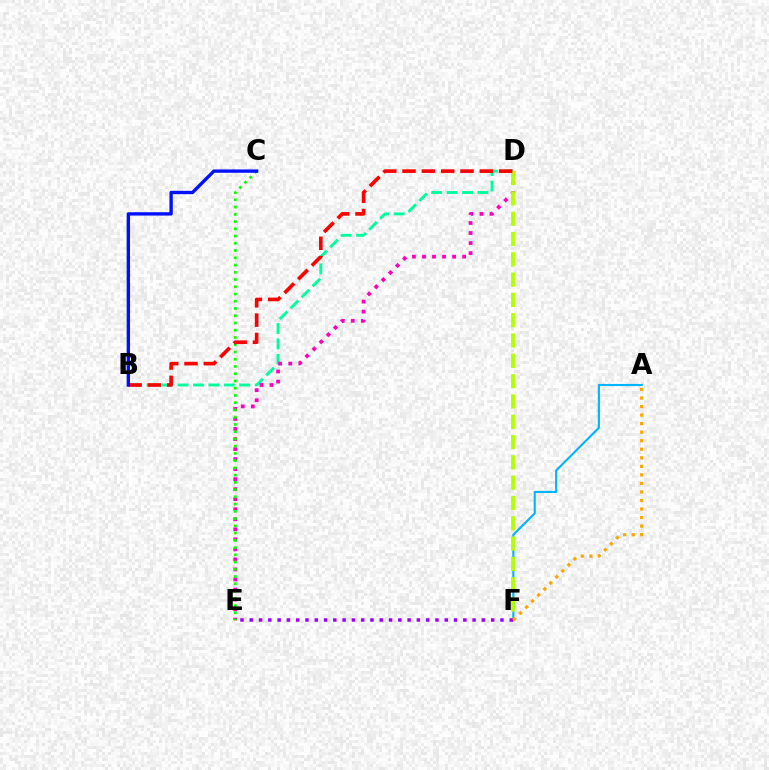{('B', 'D'): [{'color': '#00ff9d', 'line_style': 'dashed', 'thickness': 2.1}, {'color': '#ff0000', 'line_style': 'dashed', 'thickness': 2.63}], ('A', 'F'): [{'color': '#00b5ff', 'line_style': 'solid', 'thickness': 1.53}, {'color': '#ffa500', 'line_style': 'dotted', 'thickness': 2.32}], ('D', 'E'): [{'color': '#ff00bd', 'line_style': 'dotted', 'thickness': 2.73}], ('C', 'E'): [{'color': '#08ff00', 'line_style': 'dotted', 'thickness': 1.97}], ('D', 'F'): [{'color': '#b3ff00', 'line_style': 'dashed', 'thickness': 2.76}], ('E', 'F'): [{'color': '#9b00ff', 'line_style': 'dotted', 'thickness': 2.52}], ('B', 'C'): [{'color': '#0010ff', 'line_style': 'solid', 'thickness': 2.42}]}